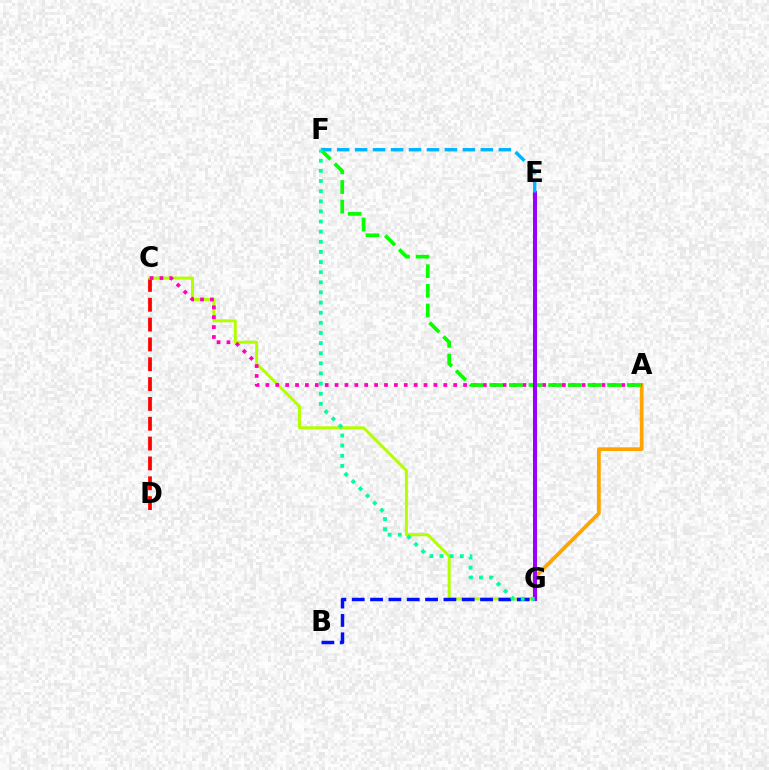{('A', 'G'): [{'color': '#ffa500', 'line_style': 'solid', 'thickness': 2.7}], ('C', 'D'): [{'color': '#ff0000', 'line_style': 'dashed', 'thickness': 2.69}], ('C', 'G'): [{'color': '#b3ff00', 'line_style': 'solid', 'thickness': 2.15}], ('A', 'C'): [{'color': '#ff00bd', 'line_style': 'dotted', 'thickness': 2.69}], ('B', 'G'): [{'color': '#0010ff', 'line_style': 'dashed', 'thickness': 2.49}], ('A', 'F'): [{'color': '#08ff00', 'line_style': 'dashed', 'thickness': 2.67}], ('E', 'G'): [{'color': '#9b00ff', 'line_style': 'solid', 'thickness': 2.89}], ('E', 'F'): [{'color': '#00b5ff', 'line_style': 'dashed', 'thickness': 2.44}], ('F', 'G'): [{'color': '#00ff9d', 'line_style': 'dotted', 'thickness': 2.75}]}